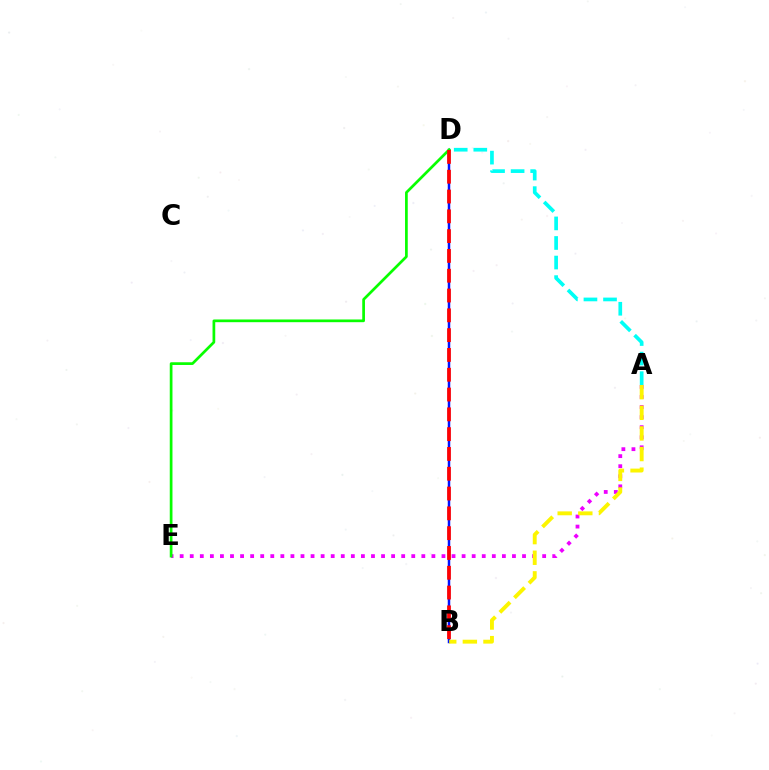{('A', 'E'): [{'color': '#ee00ff', 'line_style': 'dotted', 'thickness': 2.74}], ('A', 'D'): [{'color': '#00fff6', 'line_style': 'dashed', 'thickness': 2.66}], ('B', 'D'): [{'color': '#0010ff', 'line_style': 'solid', 'thickness': 1.8}, {'color': '#ff0000', 'line_style': 'dashed', 'thickness': 2.69}], ('D', 'E'): [{'color': '#08ff00', 'line_style': 'solid', 'thickness': 1.95}], ('A', 'B'): [{'color': '#fcf500', 'line_style': 'dashed', 'thickness': 2.8}]}